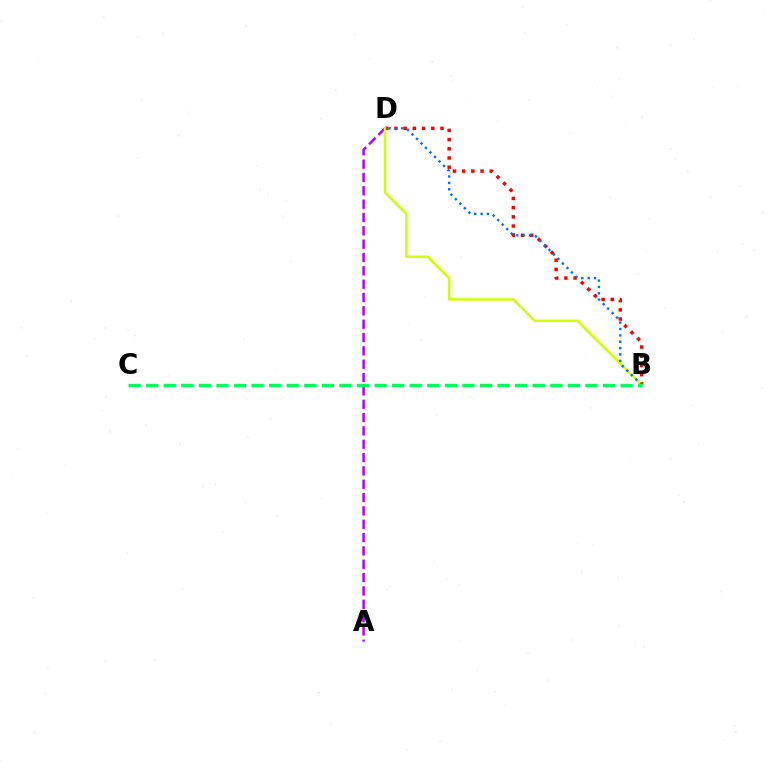{('A', 'D'): [{'color': '#b900ff', 'line_style': 'dashed', 'thickness': 1.81}], ('B', 'D'): [{'color': '#ff0000', 'line_style': 'dotted', 'thickness': 2.5}, {'color': '#d1ff00', 'line_style': 'solid', 'thickness': 1.78}, {'color': '#0074ff', 'line_style': 'dotted', 'thickness': 1.73}], ('B', 'C'): [{'color': '#00ff5c', 'line_style': 'dashed', 'thickness': 2.39}]}